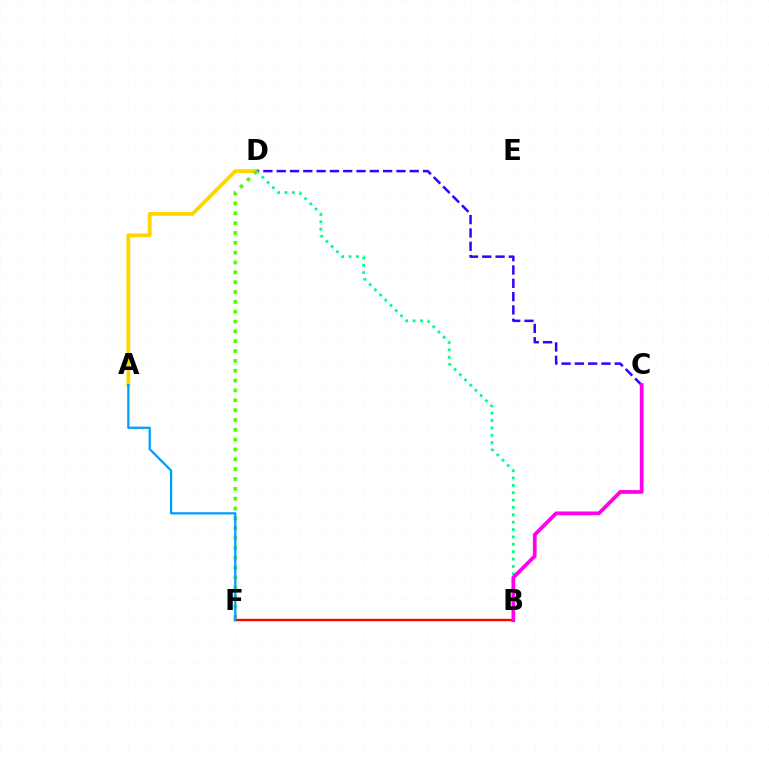{('A', 'D'): [{'color': '#ffd500', 'line_style': 'solid', 'thickness': 2.74}], ('C', 'D'): [{'color': '#3700ff', 'line_style': 'dashed', 'thickness': 1.81}], ('B', 'F'): [{'color': '#ff0000', 'line_style': 'solid', 'thickness': 1.71}], ('B', 'D'): [{'color': '#00ff86', 'line_style': 'dotted', 'thickness': 2.0}], ('B', 'C'): [{'color': '#ff00ed', 'line_style': 'solid', 'thickness': 2.7}], ('D', 'F'): [{'color': '#4fff00', 'line_style': 'dotted', 'thickness': 2.67}], ('A', 'F'): [{'color': '#009eff', 'line_style': 'solid', 'thickness': 1.62}]}